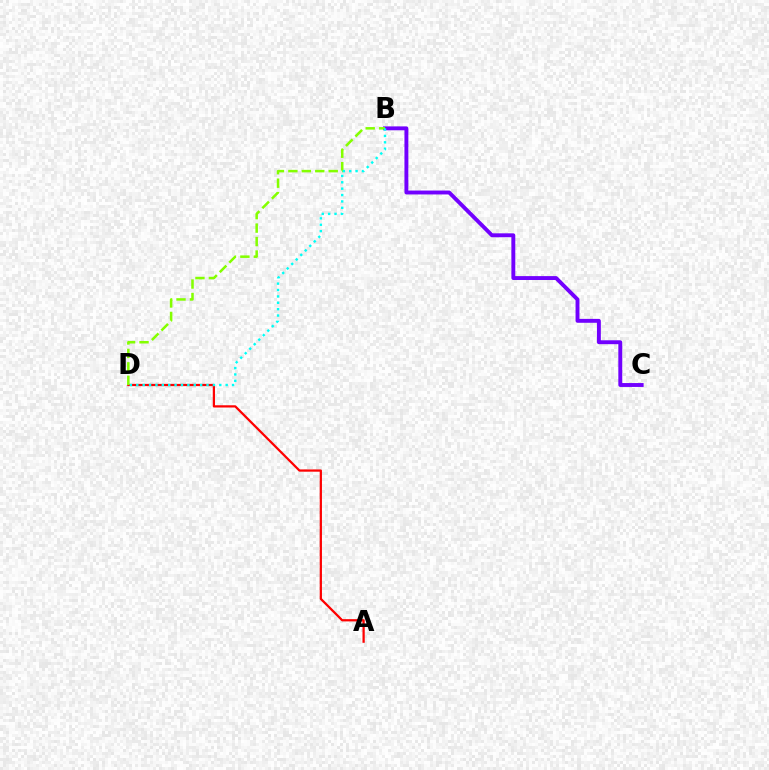{('A', 'D'): [{'color': '#ff0000', 'line_style': 'solid', 'thickness': 1.62}], ('B', 'C'): [{'color': '#7200ff', 'line_style': 'solid', 'thickness': 2.81}], ('B', 'D'): [{'color': '#84ff00', 'line_style': 'dashed', 'thickness': 1.83}, {'color': '#00fff6', 'line_style': 'dotted', 'thickness': 1.73}]}